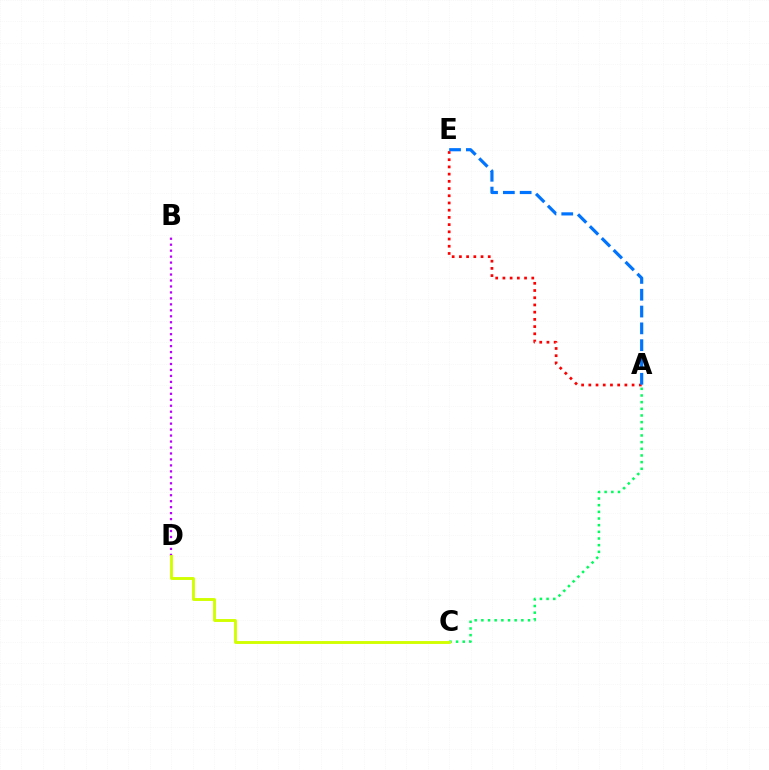{('A', 'E'): [{'color': '#ff0000', 'line_style': 'dotted', 'thickness': 1.96}, {'color': '#0074ff', 'line_style': 'dashed', 'thickness': 2.28}], ('B', 'D'): [{'color': '#b900ff', 'line_style': 'dotted', 'thickness': 1.62}], ('A', 'C'): [{'color': '#00ff5c', 'line_style': 'dotted', 'thickness': 1.81}], ('C', 'D'): [{'color': '#d1ff00', 'line_style': 'solid', 'thickness': 2.07}]}